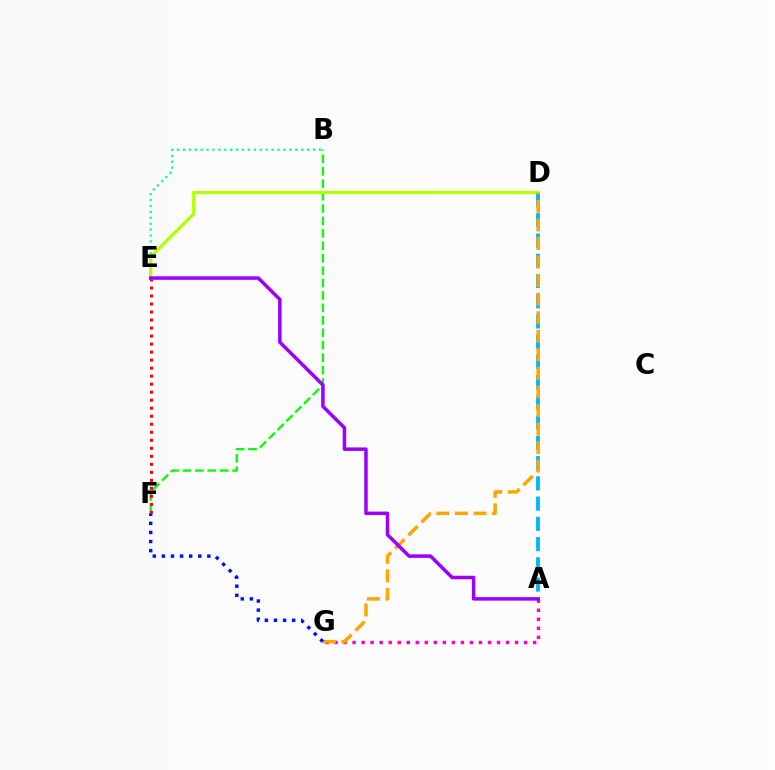{('B', 'E'): [{'color': '#00ff9d', 'line_style': 'dotted', 'thickness': 1.61}], ('B', 'F'): [{'color': '#08ff00', 'line_style': 'dashed', 'thickness': 1.69}], ('A', 'G'): [{'color': '#ff00bd', 'line_style': 'dotted', 'thickness': 2.45}], ('E', 'F'): [{'color': '#ff0000', 'line_style': 'dotted', 'thickness': 2.18}], ('D', 'E'): [{'color': '#b3ff00', 'line_style': 'solid', 'thickness': 2.35}], ('A', 'D'): [{'color': '#00b5ff', 'line_style': 'dashed', 'thickness': 2.75}], ('D', 'G'): [{'color': '#ffa500', 'line_style': 'dashed', 'thickness': 2.52}], ('F', 'G'): [{'color': '#0010ff', 'line_style': 'dotted', 'thickness': 2.47}], ('A', 'E'): [{'color': '#9b00ff', 'line_style': 'solid', 'thickness': 2.52}]}